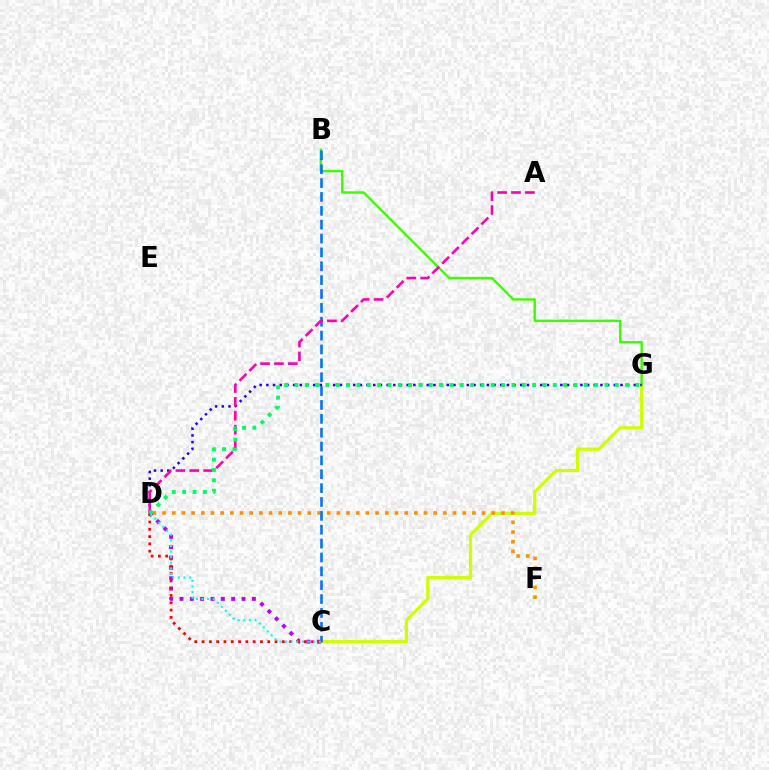{('C', 'G'): [{'color': '#d1ff00', 'line_style': 'solid', 'thickness': 2.34}], ('B', 'G'): [{'color': '#3dff00', 'line_style': 'solid', 'thickness': 1.74}], ('D', 'F'): [{'color': '#ff9400', 'line_style': 'dotted', 'thickness': 2.63}], ('B', 'C'): [{'color': '#0074ff', 'line_style': 'dashed', 'thickness': 1.88}], ('D', 'G'): [{'color': '#2500ff', 'line_style': 'dotted', 'thickness': 1.82}, {'color': '#00ff5c', 'line_style': 'dotted', 'thickness': 2.81}], ('A', 'D'): [{'color': '#ff00ac', 'line_style': 'dashed', 'thickness': 1.89}], ('C', 'D'): [{'color': '#b900ff', 'line_style': 'dotted', 'thickness': 2.81}, {'color': '#ff0000', 'line_style': 'dotted', 'thickness': 1.98}, {'color': '#00fff6', 'line_style': 'dotted', 'thickness': 1.53}]}